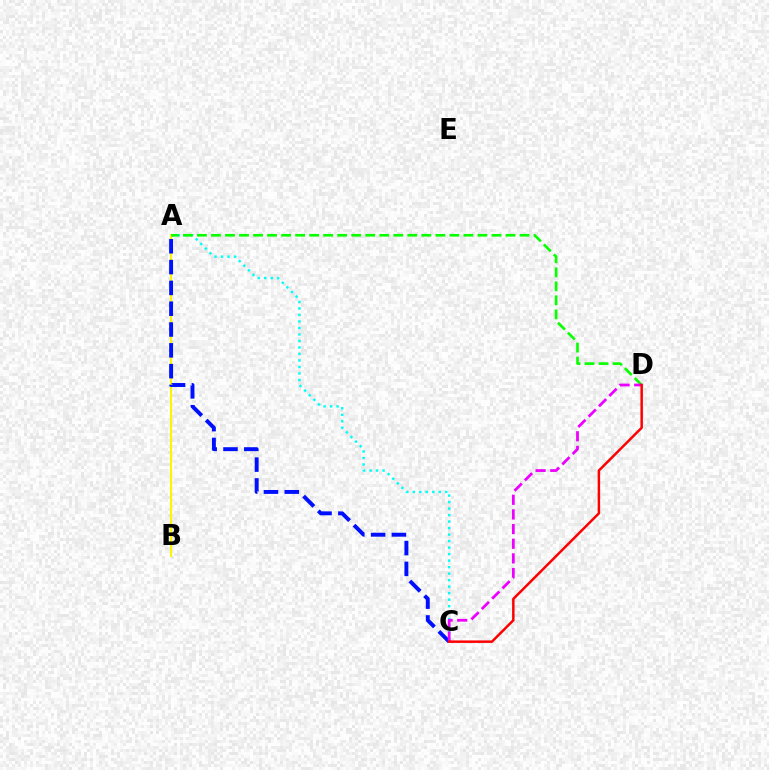{('A', 'C'): [{'color': '#00fff6', 'line_style': 'dotted', 'thickness': 1.77}, {'color': '#0010ff', 'line_style': 'dashed', 'thickness': 2.83}], ('A', 'B'): [{'color': '#fcf500', 'line_style': 'solid', 'thickness': 1.51}], ('A', 'D'): [{'color': '#08ff00', 'line_style': 'dashed', 'thickness': 1.91}], ('C', 'D'): [{'color': '#ee00ff', 'line_style': 'dashed', 'thickness': 1.99}, {'color': '#ff0000', 'line_style': 'solid', 'thickness': 1.79}]}